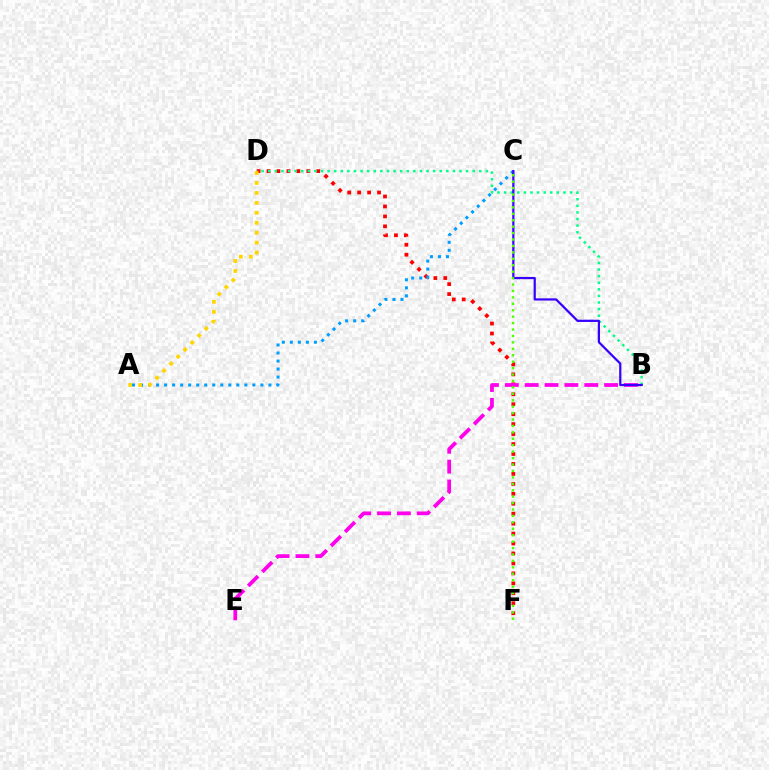{('D', 'F'): [{'color': '#ff0000', 'line_style': 'dotted', 'thickness': 2.7}], ('A', 'C'): [{'color': '#009eff', 'line_style': 'dotted', 'thickness': 2.18}], ('B', 'D'): [{'color': '#00ff86', 'line_style': 'dotted', 'thickness': 1.79}], ('B', 'E'): [{'color': '#ff00ed', 'line_style': 'dashed', 'thickness': 2.7}], ('B', 'C'): [{'color': '#3700ff', 'line_style': 'solid', 'thickness': 1.6}], ('A', 'D'): [{'color': '#ffd500', 'line_style': 'dotted', 'thickness': 2.7}], ('C', 'F'): [{'color': '#4fff00', 'line_style': 'dotted', 'thickness': 1.75}]}